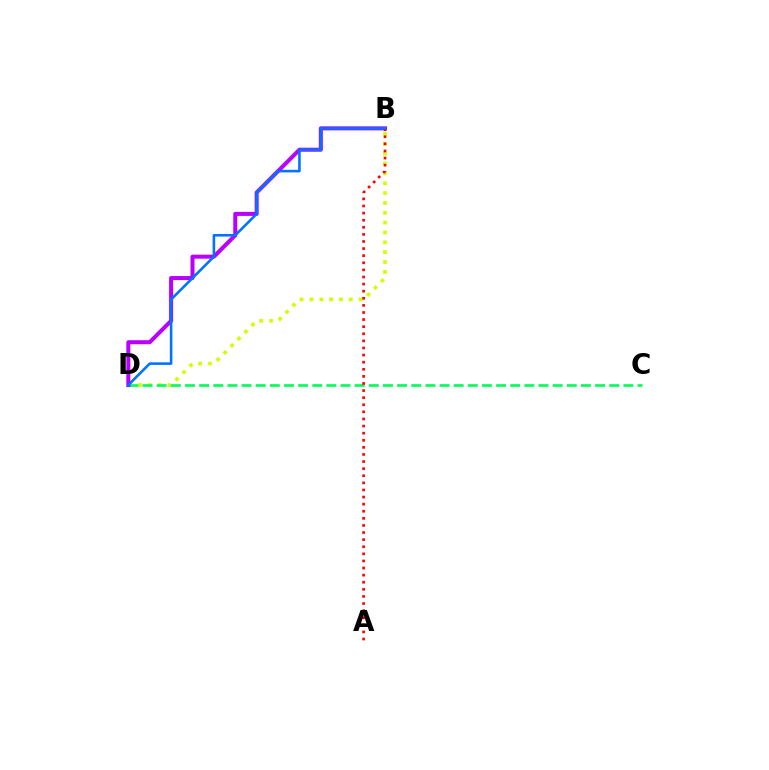{('B', 'D'): [{'color': '#d1ff00', 'line_style': 'dotted', 'thickness': 2.68}, {'color': '#b900ff', 'line_style': 'solid', 'thickness': 2.9}, {'color': '#0074ff', 'line_style': 'solid', 'thickness': 1.86}], ('C', 'D'): [{'color': '#00ff5c', 'line_style': 'dashed', 'thickness': 1.92}], ('A', 'B'): [{'color': '#ff0000', 'line_style': 'dotted', 'thickness': 1.93}]}